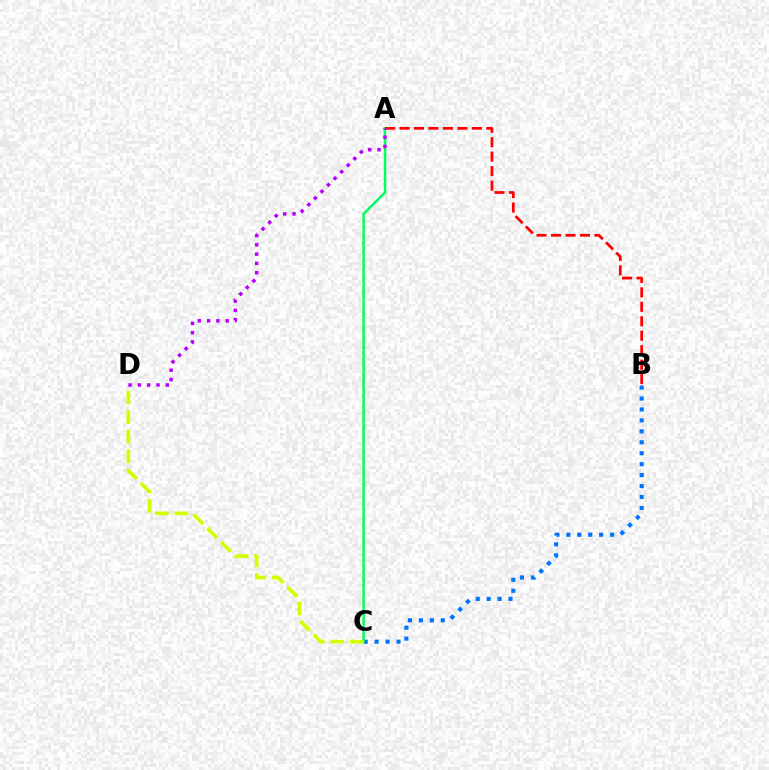{('B', 'C'): [{'color': '#0074ff', 'line_style': 'dotted', 'thickness': 2.97}], ('A', 'C'): [{'color': '#00ff5c', 'line_style': 'solid', 'thickness': 1.78}], ('A', 'B'): [{'color': '#ff0000', 'line_style': 'dashed', 'thickness': 1.97}], ('A', 'D'): [{'color': '#b900ff', 'line_style': 'dotted', 'thickness': 2.53}], ('C', 'D'): [{'color': '#d1ff00', 'line_style': 'dashed', 'thickness': 2.65}]}